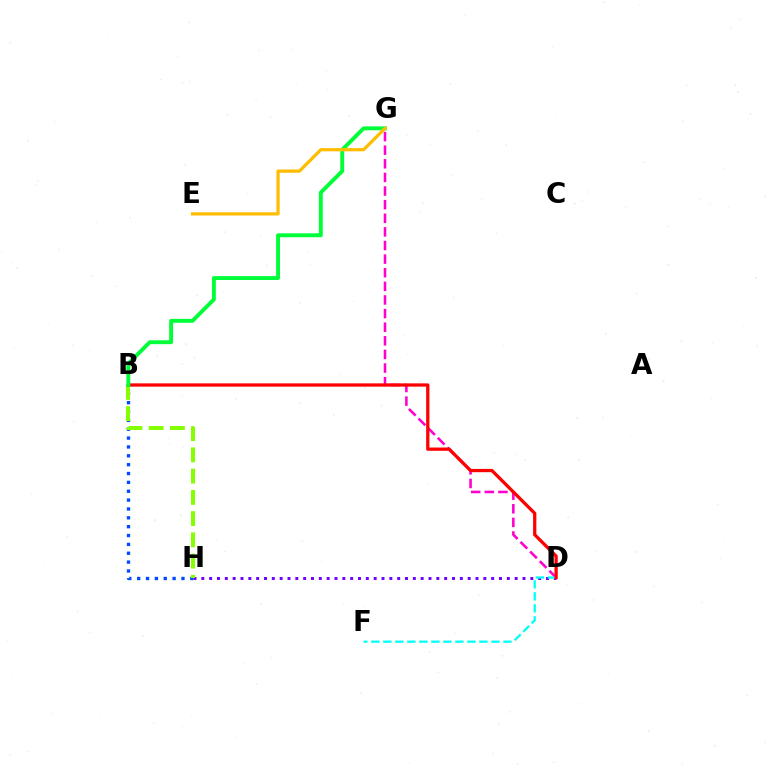{('D', 'H'): [{'color': '#7200ff', 'line_style': 'dotted', 'thickness': 2.13}], ('D', 'G'): [{'color': '#ff00cf', 'line_style': 'dashed', 'thickness': 1.85}], ('D', 'F'): [{'color': '#00fff6', 'line_style': 'dashed', 'thickness': 1.63}], ('B', 'H'): [{'color': '#004bff', 'line_style': 'dotted', 'thickness': 2.41}, {'color': '#84ff00', 'line_style': 'dashed', 'thickness': 2.89}], ('B', 'D'): [{'color': '#ff0000', 'line_style': 'solid', 'thickness': 2.36}], ('B', 'G'): [{'color': '#00ff39', 'line_style': 'solid', 'thickness': 2.81}], ('E', 'G'): [{'color': '#ffbd00', 'line_style': 'solid', 'thickness': 2.32}]}